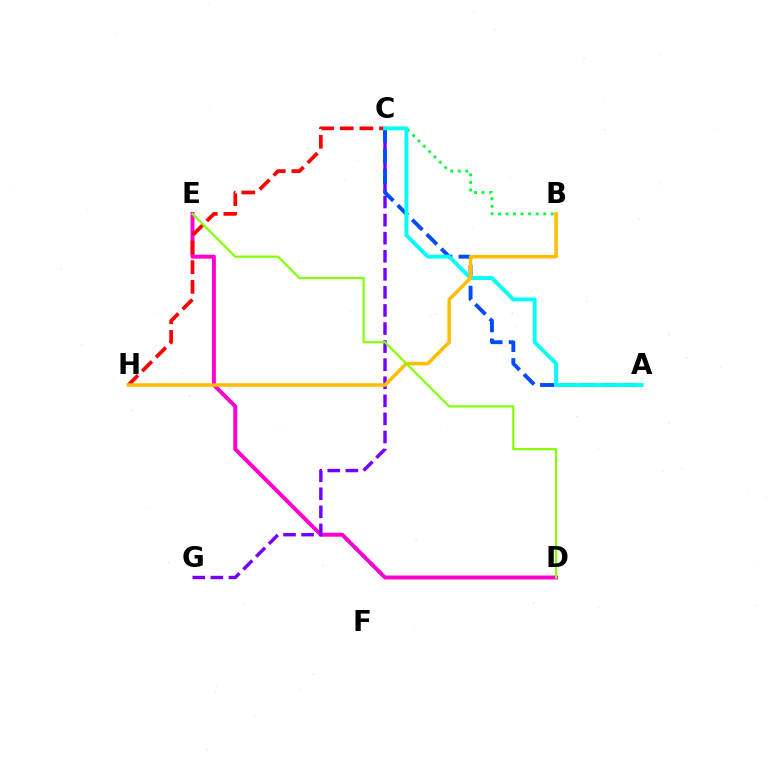{('D', 'E'): [{'color': '#ff00cf', 'line_style': 'solid', 'thickness': 2.84}, {'color': '#84ff00', 'line_style': 'solid', 'thickness': 1.58}], ('C', 'G'): [{'color': '#7200ff', 'line_style': 'dashed', 'thickness': 2.45}], ('A', 'C'): [{'color': '#004bff', 'line_style': 'dashed', 'thickness': 2.79}, {'color': '#00fff6', 'line_style': 'solid', 'thickness': 2.77}], ('C', 'H'): [{'color': '#ff0000', 'line_style': 'dashed', 'thickness': 2.67}], ('B', 'C'): [{'color': '#00ff39', 'line_style': 'dotted', 'thickness': 2.05}], ('B', 'H'): [{'color': '#ffbd00', 'line_style': 'solid', 'thickness': 2.53}]}